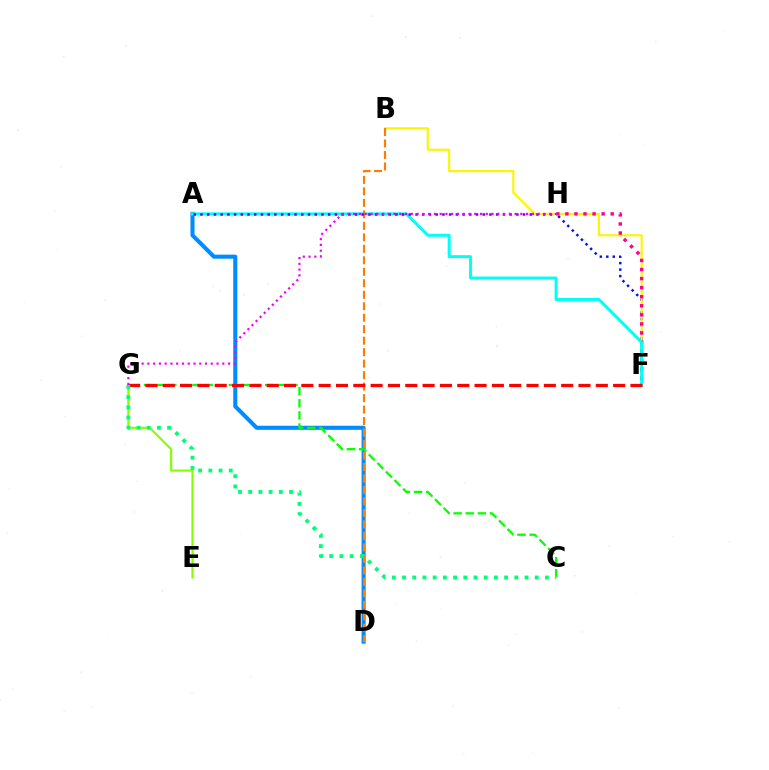{('F', 'H'): [{'color': '#0010ff', 'line_style': 'dotted', 'thickness': 1.76}, {'color': '#ff0094', 'line_style': 'dotted', 'thickness': 2.46}], ('B', 'F'): [{'color': '#fcf500', 'line_style': 'solid', 'thickness': 1.53}], ('A', 'D'): [{'color': '#008cff', 'line_style': 'solid', 'thickness': 2.92}], ('E', 'G'): [{'color': '#84ff00', 'line_style': 'solid', 'thickness': 1.54}], ('A', 'F'): [{'color': '#00fff6', 'line_style': 'solid', 'thickness': 2.17}], ('B', 'D'): [{'color': '#ff7c00', 'line_style': 'dashed', 'thickness': 1.56}], ('C', 'G'): [{'color': '#08ff00', 'line_style': 'dashed', 'thickness': 1.65}, {'color': '#00ff74', 'line_style': 'dotted', 'thickness': 2.77}], ('F', 'G'): [{'color': '#ff0000', 'line_style': 'dashed', 'thickness': 2.35}], ('A', 'H'): [{'color': '#7200ff', 'line_style': 'dotted', 'thickness': 1.83}], ('G', 'H'): [{'color': '#ee00ff', 'line_style': 'dotted', 'thickness': 1.57}]}